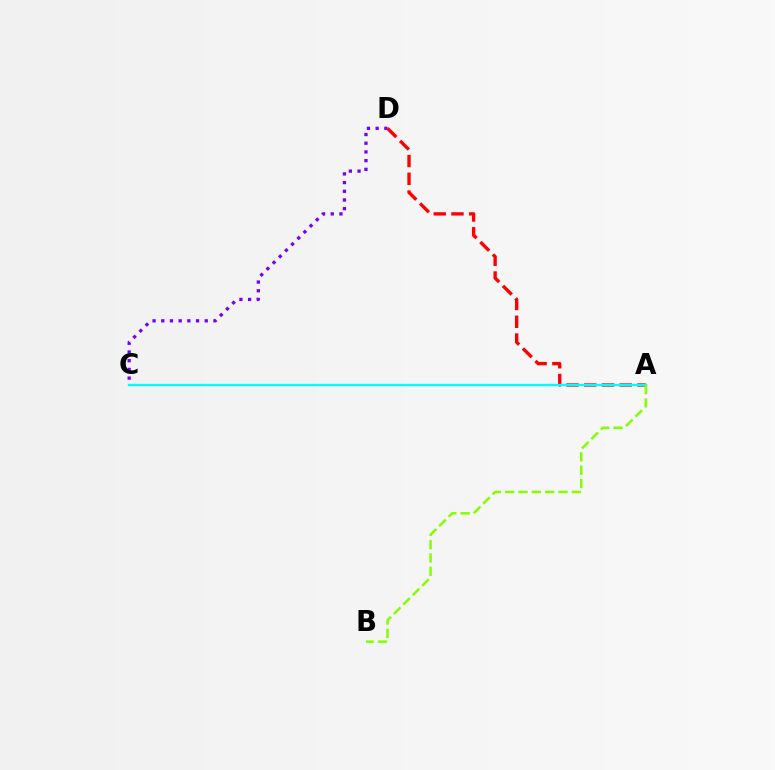{('C', 'D'): [{'color': '#7200ff', 'line_style': 'dotted', 'thickness': 2.36}], ('A', 'D'): [{'color': '#ff0000', 'line_style': 'dashed', 'thickness': 2.41}], ('A', 'C'): [{'color': '#00fff6', 'line_style': 'solid', 'thickness': 1.68}], ('A', 'B'): [{'color': '#84ff00', 'line_style': 'dashed', 'thickness': 1.81}]}